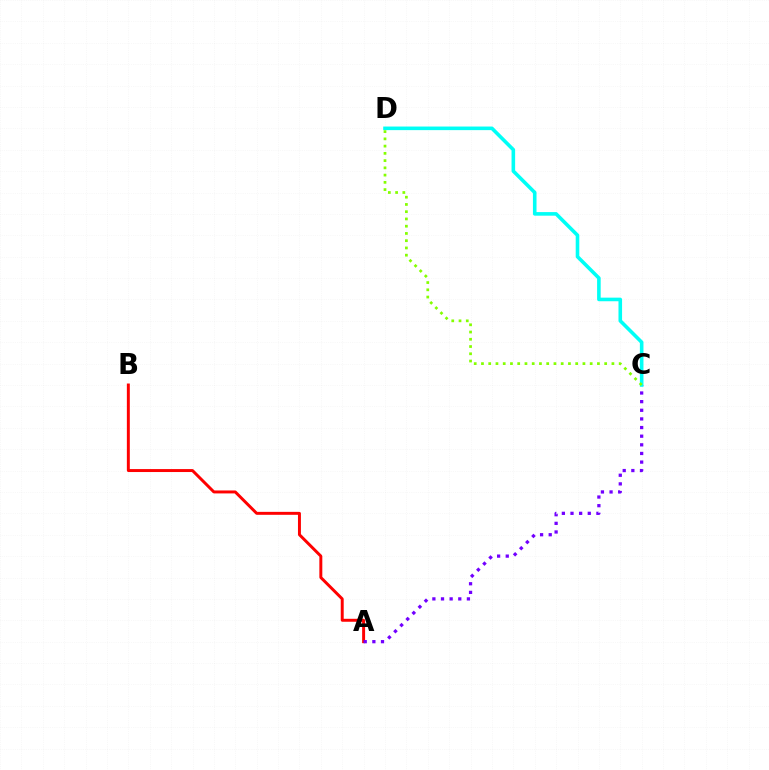{('A', 'B'): [{'color': '#ff0000', 'line_style': 'solid', 'thickness': 2.13}], ('A', 'C'): [{'color': '#7200ff', 'line_style': 'dotted', 'thickness': 2.35}], ('C', 'D'): [{'color': '#00fff6', 'line_style': 'solid', 'thickness': 2.59}, {'color': '#84ff00', 'line_style': 'dotted', 'thickness': 1.97}]}